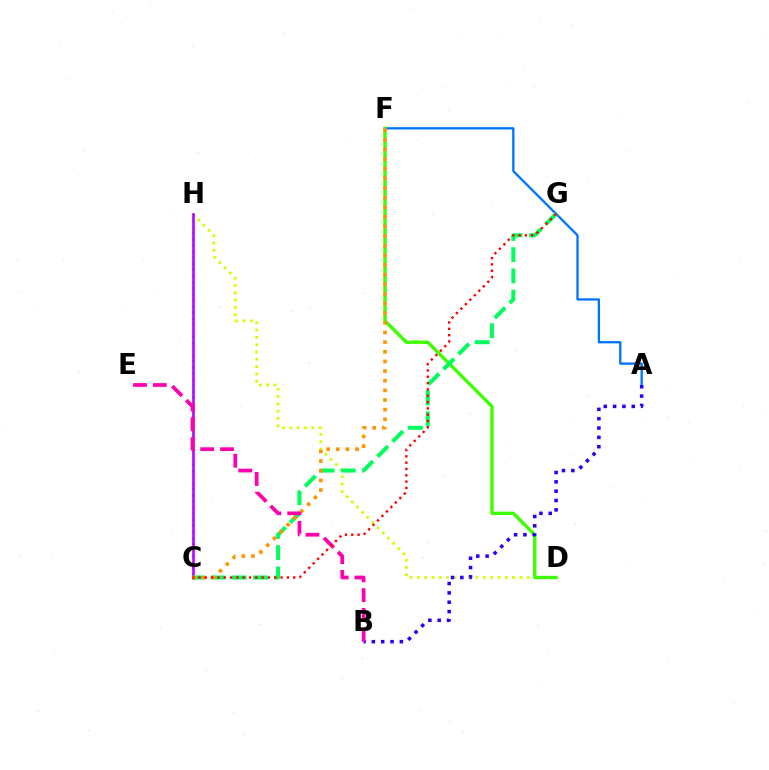{('A', 'F'): [{'color': '#0074ff', 'line_style': 'solid', 'thickness': 1.67}], ('C', 'H'): [{'color': '#00fff6', 'line_style': 'dotted', 'thickness': 1.66}, {'color': '#b900ff', 'line_style': 'solid', 'thickness': 1.86}], ('D', 'H'): [{'color': '#d1ff00', 'line_style': 'dotted', 'thickness': 1.99}], ('D', 'F'): [{'color': '#3dff00', 'line_style': 'solid', 'thickness': 2.42}], ('A', 'B'): [{'color': '#2500ff', 'line_style': 'dotted', 'thickness': 2.54}], ('C', 'G'): [{'color': '#00ff5c', 'line_style': 'dashed', 'thickness': 2.88}, {'color': '#ff0000', 'line_style': 'dotted', 'thickness': 1.72}], ('C', 'F'): [{'color': '#ff9400', 'line_style': 'dotted', 'thickness': 2.62}], ('B', 'E'): [{'color': '#ff00ac', 'line_style': 'dashed', 'thickness': 2.69}]}